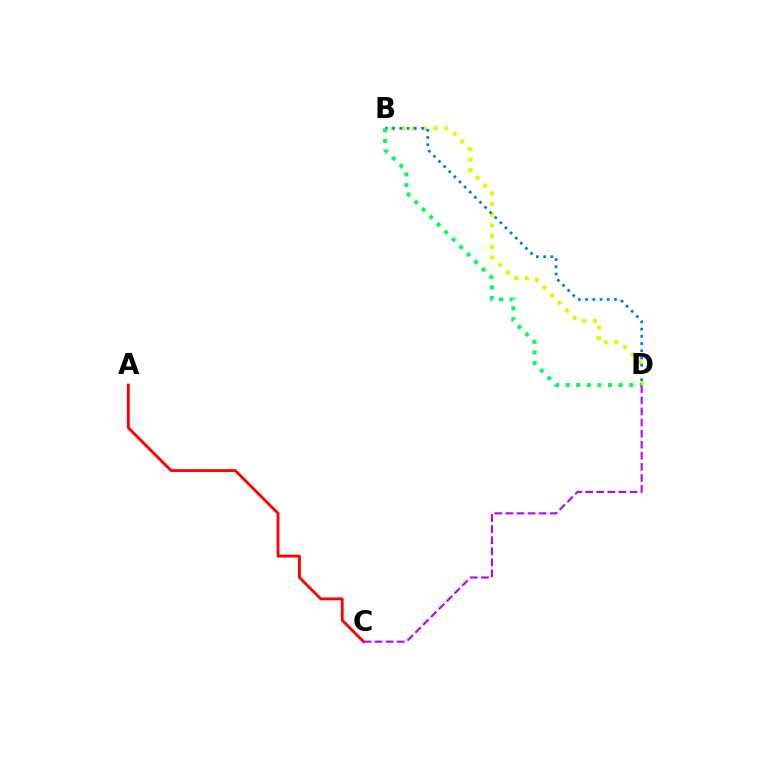{('B', 'D'): [{'color': '#d1ff00', 'line_style': 'dotted', 'thickness': 2.91}, {'color': '#0074ff', 'line_style': 'dotted', 'thickness': 1.96}, {'color': '#00ff5c', 'line_style': 'dotted', 'thickness': 2.88}], ('A', 'C'): [{'color': '#ff0000', 'line_style': 'solid', 'thickness': 2.03}], ('C', 'D'): [{'color': '#b900ff', 'line_style': 'dashed', 'thickness': 1.51}]}